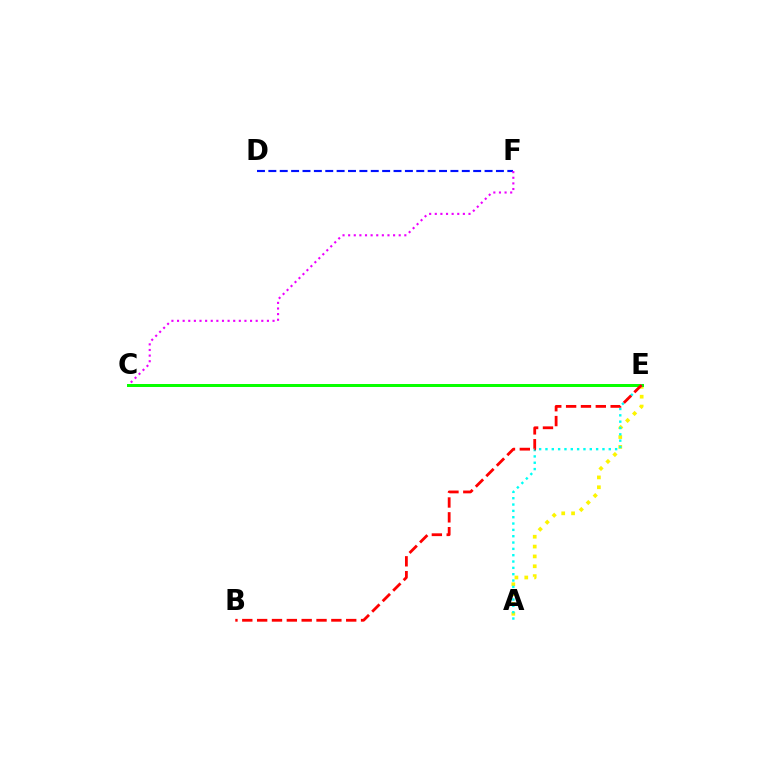{('D', 'F'): [{'color': '#0010ff', 'line_style': 'dashed', 'thickness': 1.55}], ('A', 'E'): [{'color': '#fcf500', 'line_style': 'dotted', 'thickness': 2.67}, {'color': '#00fff6', 'line_style': 'dotted', 'thickness': 1.72}], ('C', 'F'): [{'color': '#ee00ff', 'line_style': 'dotted', 'thickness': 1.53}], ('C', 'E'): [{'color': '#08ff00', 'line_style': 'solid', 'thickness': 2.15}], ('B', 'E'): [{'color': '#ff0000', 'line_style': 'dashed', 'thickness': 2.02}]}